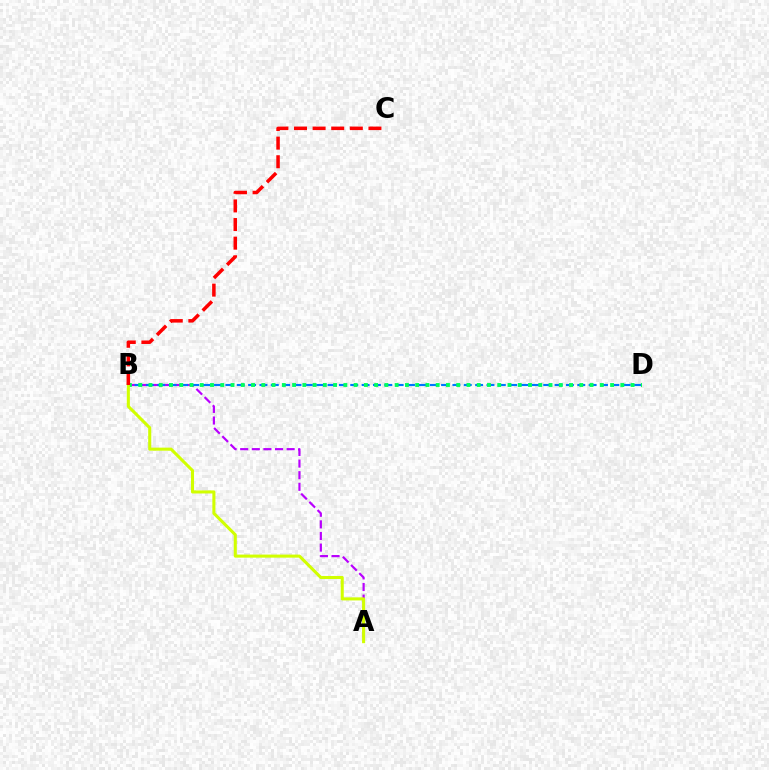{('A', 'B'): [{'color': '#b900ff', 'line_style': 'dashed', 'thickness': 1.58}, {'color': '#d1ff00', 'line_style': 'solid', 'thickness': 2.2}], ('B', 'D'): [{'color': '#0074ff', 'line_style': 'dashed', 'thickness': 1.54}, {'color': '#00ff5c', 'line_style': 'dotted', 'thickness': 2.79}], ('B', 'C'): [{'color': '#ff0000', 'line_style': 'dashed', 'thickness': 2.53}]}